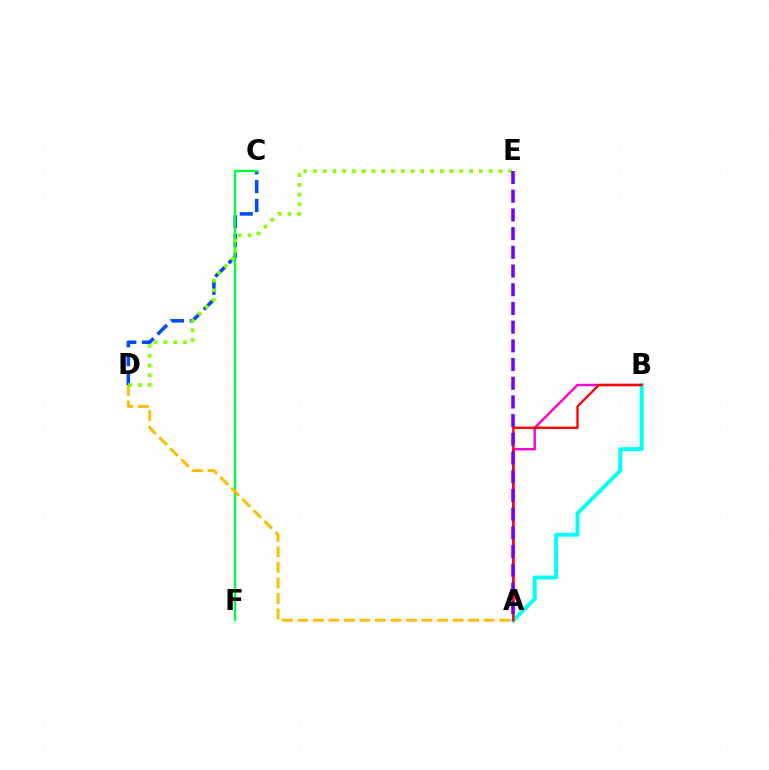{('C', 'D'): [{'color': '#004bff', 'line_style': 'dashed', 'thickness': 2.56}], ('A', 'B'): [{'color': '#ff00cf', 'line_style': 'solid', 'thickness': 1.73}, {'color': '#00fff6', 'line_style': 'solid', 'thickness': 2.84}, {'color': '#ff0000', 'line_style': 'solid', 'thickness': 1.67}], ('C', 'F'): [{'color': '#00ff39', 'line_style': 'solid', 'thickness': 1.67}], ('A', 'D'): [{'color': '#ffbd00', 'line_style': 'dashed', 'thickness': 2.11}], ('D', 'E'): [{'color': '#84ff00', 'line_style': 'dotted', 'thickness': 2.65}], ('A', 'E'): [{'color': '#7200ff', 'line_style': 'dashed', 'thickness': 2.54}]}